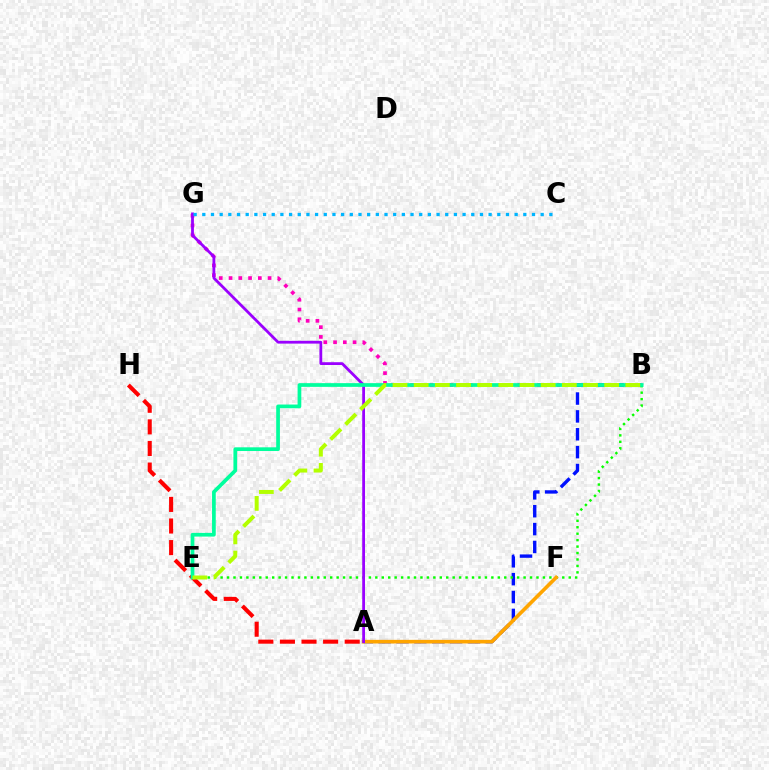{('A', 'H'): [{'color': '#ff0000', 'line_style': 'dashed', 'thickness': 2.93}], ('B', 'G'): [{'color': '#ff00bd', 'line_style': 'dotted', 'thickness': 2.65}], ('A', 'B'): [{'color': '#0010ff', 'line_style': 'dashed', 'thickness': 2.43}], ('B', 'E'): [{'color': '#08ff00', 'line_style': 'dotted', 'thickness': 1.75}, {'color': '#00ff9d', 'line_style': 'solid', 'thickness': 2.67}, {'color': '#b3ff00', 'line_style': 'dashed', 'thickness': 2.88}], ('A', 'F'): [{'color': '#ffa500', 'line_style': 'solid', 'thickness': 2.61}], ('A', 'G'): [{'color': '#9b00ff', 'line_style': 'solid', 'thickness': 2.0}], ('C', 'G'): [{'color': '#00b5ff', 'line_style': 'dotted', 'thickness': 2.36}]}